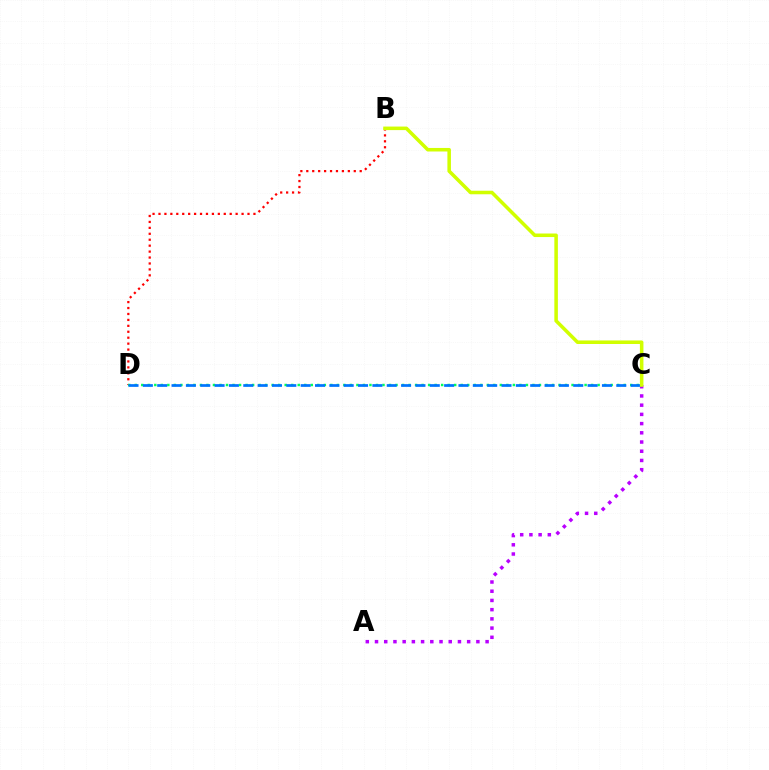{('B', 'D'): [{'color': '#ff0000', 'line_style': 'dotted', 'thickness': 1.61}], ('A', 'C'): [{'color': '#b900ff', 'line_style': 'dotted', 'thickness': 2.5}], ('C', 'D'): [{'color': '#00ff5c', 'line_style': 'dotted', 'thickness': 1.77}, {'color': '#0074ff', 'line_style': 'dashed', 'thickness': 1.95}], ('B', 'C'): [{'color': '#d1ff00', 'line_style': 'solid', 'thickness': 2.55}]}